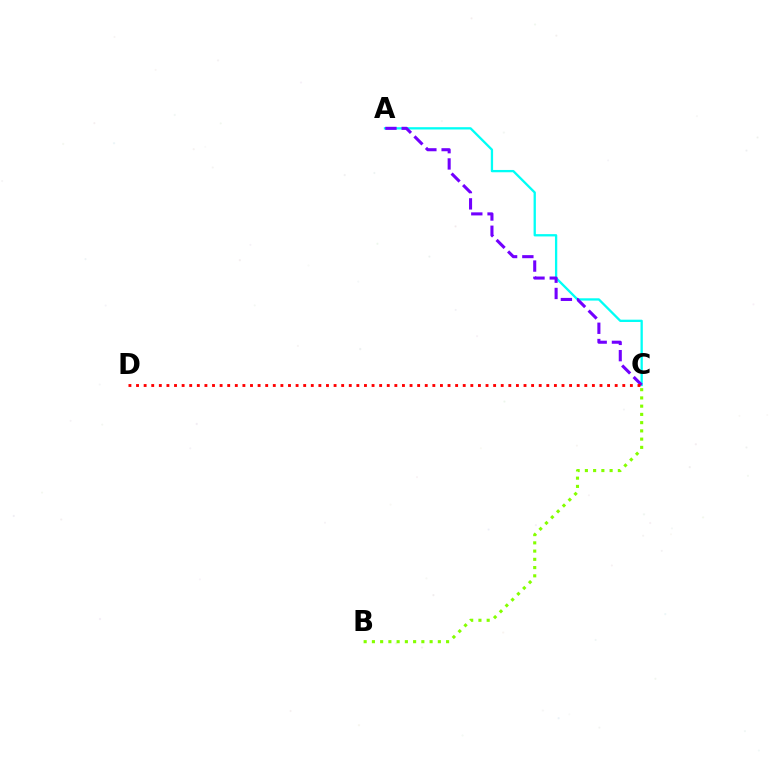{('A', 'C'): [{'color': '#00fff6', 'line_style': 'solid', 'thickness': 1.66}, {'color': '#7200ff', 'line_style': 'dashed', 'thickness': 2.21}], ('C', 'D'): [{'color': '#ff0000', 'line_style': 'dotted', 'thickness': 2.06}], ('B', 'C'): [{'color': '#84ff00', 'line_style': 'dotted', 'thickness': 2.24}]}